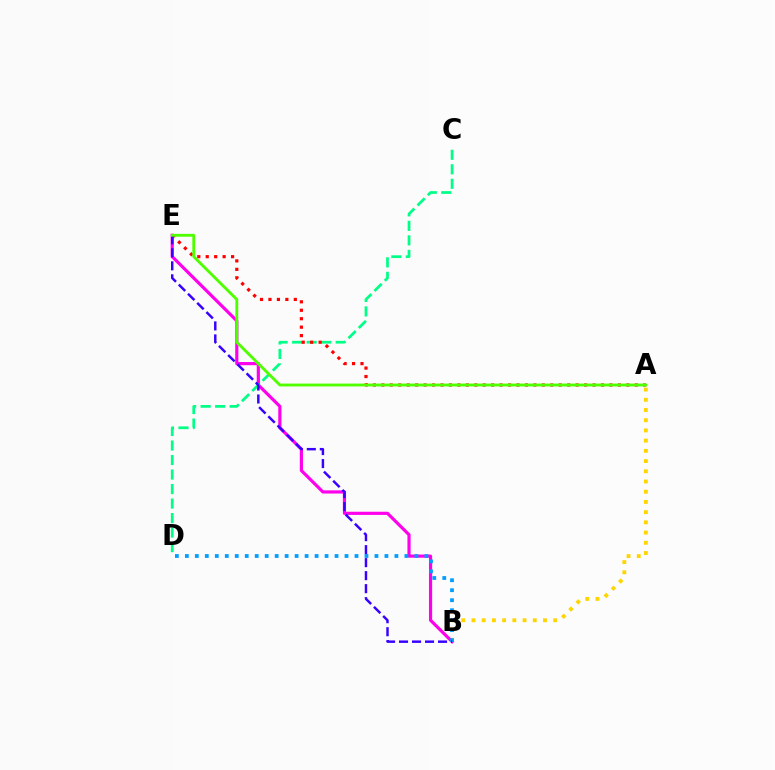{('A', 'B'): [{'color': '#ffd500', 'line_style': 'dotted', 'thickness': 2.78}], ('B', 'E'): [{'color': '#ff00ed', 'line_style': 'solid', 'thickness': 2.28}, {'color': '#3700ff', 'line_style': 'dashed', 'thickness': 1.77}], ('C', 'D'): [{'color': '#00ff86', 'line_style': 'dashed', 'thickness': 1.97}], ('A', 'E'): [{'color': '#ff0000', 'line_style': 'dotted', 'thickness': 2.3}, {'color': '#4fff00', 'line_style': 'solid', 'thickness': 2.05}], ('B', 'D'): [{'color': '#009eff', 'line_style': 'dotted', 'thickness': 2.71}]}